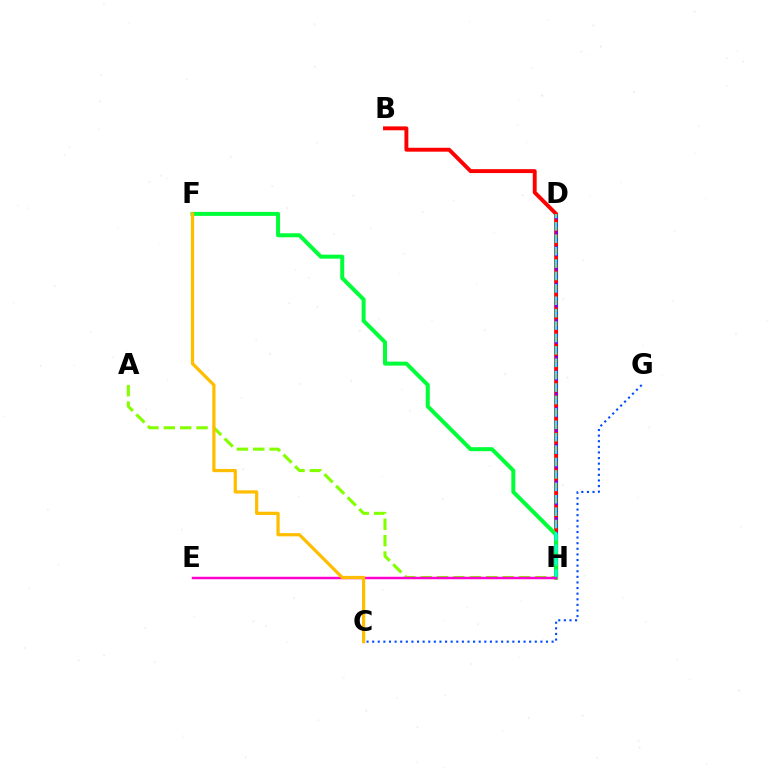{('A', 'H'): [{'color': '#84ff00', 'line_style': 'dashed', 'thickness': 2.23}], ('B', 'H'): [{'color': '#ff0000', 'line_style': 'solid', 'thickness': 2.81}], ('D', 'H'): [{'color': '#7200ff', 'line_style': 'dotted', 'thickness': 1.99}, {'color': '#00fff6', 'line_style': 'dashed', 'thickness': 1.69}], ('F', 'H'): [{'color': '#00ff39', 'line_style': 'solid', 'thickness': 2.88}], ('C', 'G'): [{'color': '#004bff', 'line_style': 'dotted', 'thickness': 1.52}], ('E', 'H'): [{'color': '#ff00cf', 'line_style': 'solid', 'thickness': 1.77}], ('C', 'F'): [{'color': '#ffbd00', 'line_style': 'solid', 'thickness': 2.32}]}